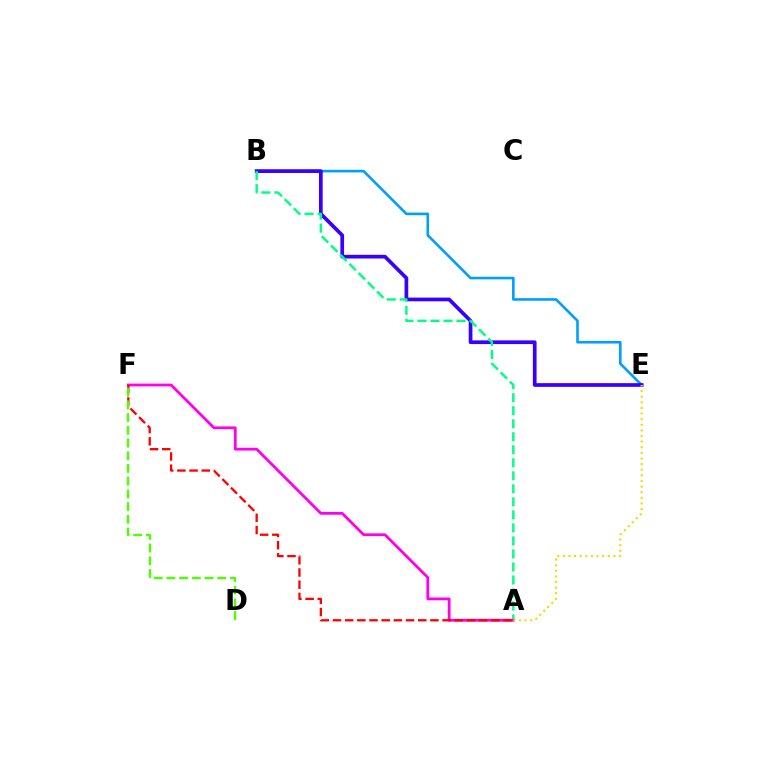{('B', 'E'): [{'color': '#009eff', 'line_style': 'solid', 'thickness': 1.88}, {'color': '#3700ff', 'line_style': 'solid', 'thickness': 2.67}], ('A', 'B'): [{'color': '#00ff86', 'line_style': 'dashed', 'thickness': 1.77}], ('A', 'F'): [{'color': '#ff00ed', 'line_style': 'solid', 'thickness': 2.01}, {'color': '#ff0000', 'line_style': 'dashed', 'thickness': 1.66}], ('A', 'E'): [{'color': '#ffd500', 'line_style': 'dotted', 'thickness': 1.53}], ('D', 'F'): [{'color': '#4fff00', 'line_style': 'dashed', 'thickness': 1.73}]}